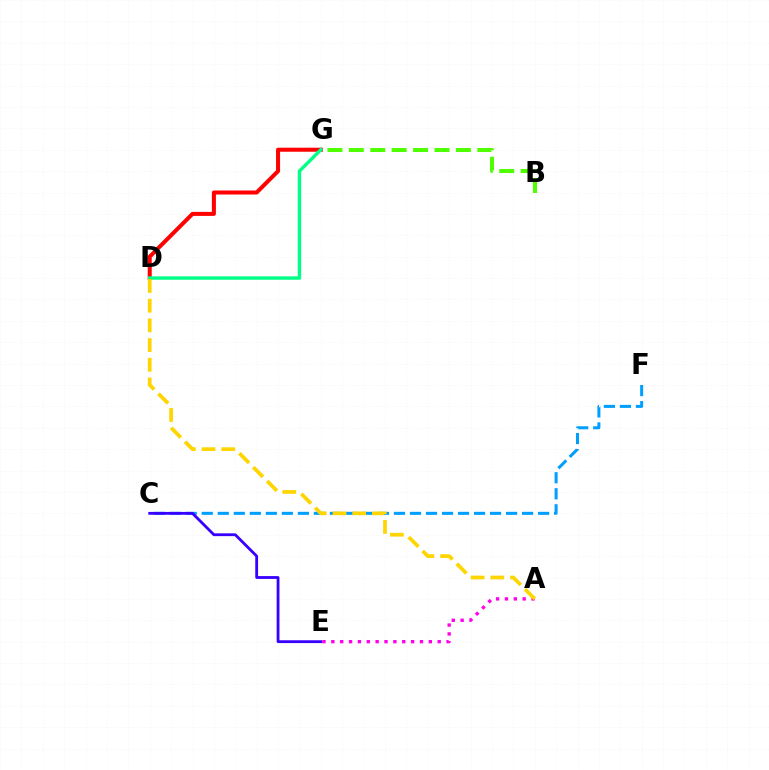{('C', 'F'): [{'color': '#009eff', 'line_style': 'dashed', 'thickness': 2.18}], ('B', 'G'): [{'color': '#4fff00', 'line_style': 'dashed', 'thickness': 2.91}], ('D', 'G'): [{'color': '#ff0000', 'line_style': 'solid', 'thickness': 2.9}, {'color': '#00ff86', 'line_style': 'solid', 'thickness': 2.45}], ('A', 'E'): [{'color': '#ff00ed', 'line_style': 'dotted', 'thickness': 2.41}], ('C', 'E'): [{'color': '#3700ff', 'line_style': 'solid', 'thickness': 2.02}], ('A', 'D'): [{'color': '#ffd500', 'line_style': 'dashed', 'thickness': 2.68}]}